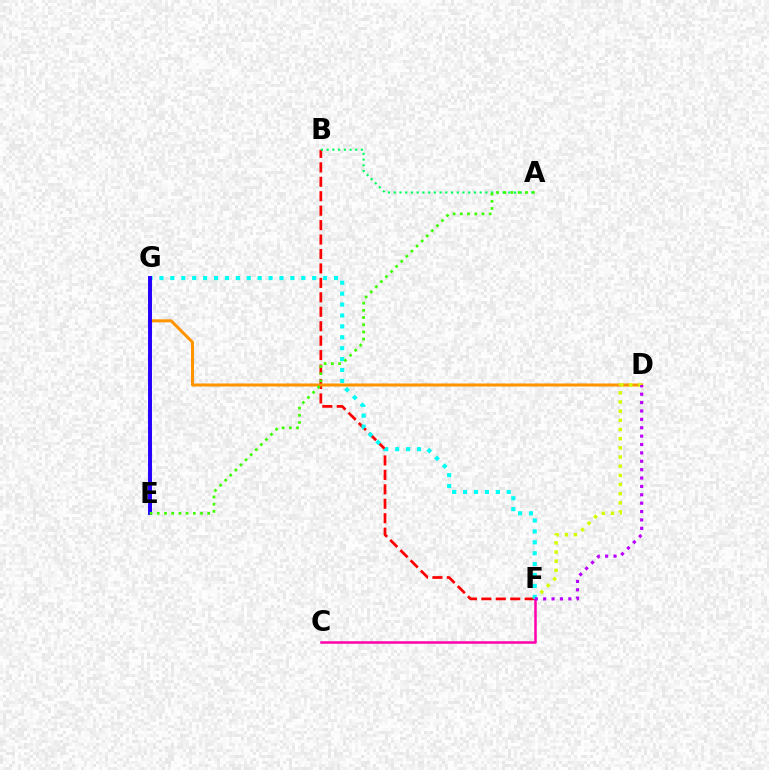{('B', 'F'): [{'color': '#ff0000', 'line_style': 'dashed', 'thickness': 1.96}], ('D', 'G'): [{'color': '#ff9400', 'line_style': 'solid', 'thickness': 2.18}], ('E', 'G'): [{'color': '#0074ff', 'line_style': 'dashed', 'thickness': 2.01}, {'color': '#2500ff', 'line_style': 'solid', 'thickness': 2.83}], ('C', 'F'): [{'color': '#ff00ac', 'line_style': 'solid', 'thickness': 1.81}], ('D', 'F'): [{'color': '#d1ff00', 'line_style': 'dotted', 'thickness': 2.49}, {'color': '#b900ff', 'line_style': 'dotted', 'thickness': 2.28}], ('F', 'G'): [{'color': '#00fff6', 'line_style': 'dotted', 'thickness': 2.96}], ('A', 'B'): [{'color': '#00ff5c', 'line_style': 'dotted', 'thickness': 1.56}], ('A', 'E'): [{'color': '#3dff00', 'line_style': 'dotted', 'thickness': 1.96}]}